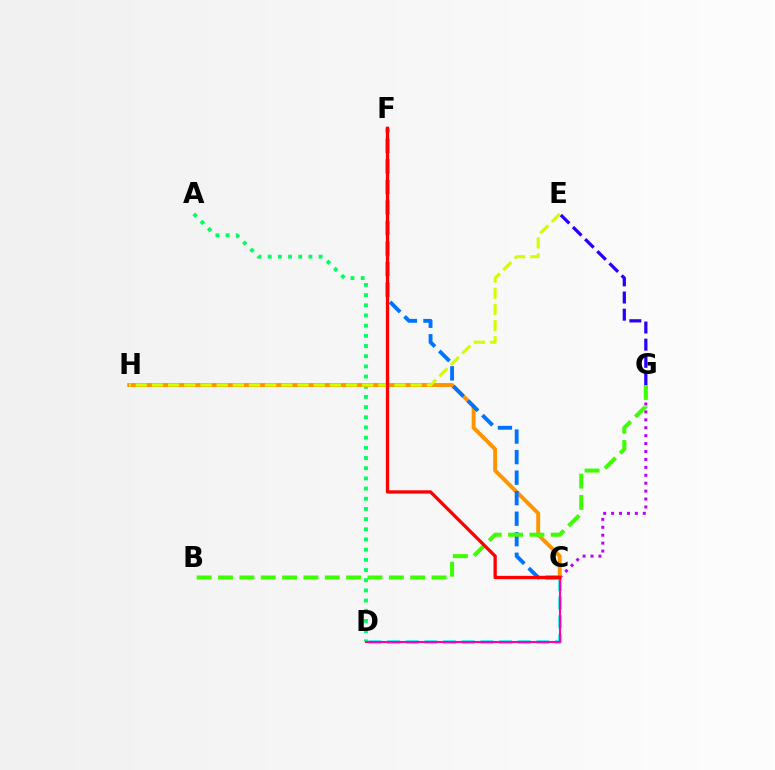{('C', 'G'): [{'color': '#b900ff', 'line_style': 'dotted', 'thickness': 2.15}], ('A', 'D'): [{'color': '#00ff5c', 'line_style': 'dotted', 'thickness': 2.77}], ('C', 'H'): [{'color': '#ff9400', 'line_style': 'solid', 'thickness': 2.81}], ('C', 'F'): [{'color': '#0074ff', 'line_style': 'dashed', 'thickness': 2.79}, {'color': '#ff0000', 'line_style': 'solid', 'thickness': 2.38}], ('C', 'D'): [{'color': '#00fff6', 'line_style': 'dashed', 'thickness': 2.53}, {'color': '#ff00ac', 'line_style': 'solid', 'thickness': 1.52}], ('E', 'G'): [{'color': '#2500ff', 'line_style': 'dashed', 'thickness': 2.33}], ('B', 'G'): [{'color': '#3dff00', 'line_style': 'dashed', 'thickness': 2.9}], ('E', 'H'): [{'color': '#d1ff00', 'line_style': 'dashed', 'thickness': 2.2}]}